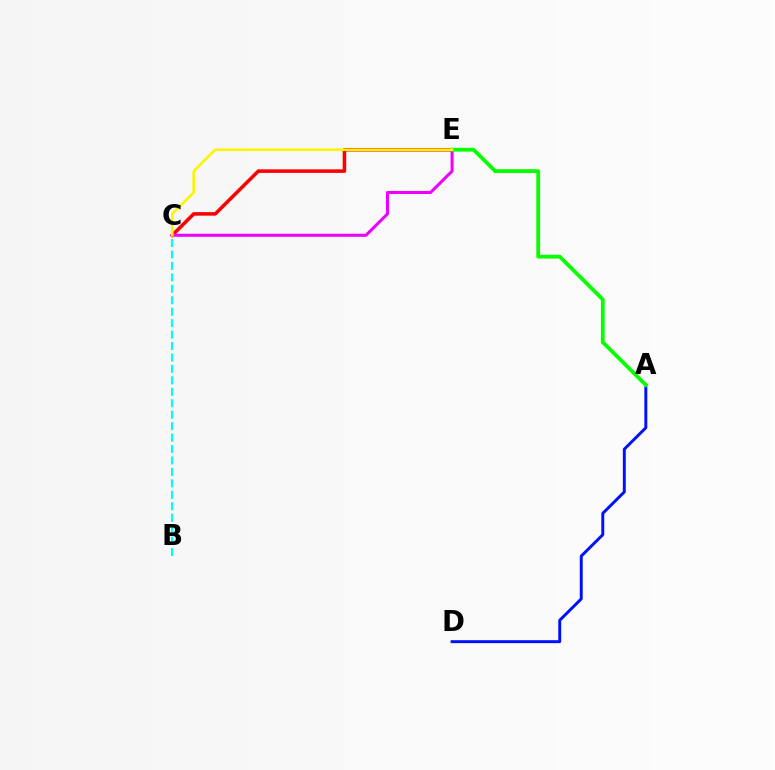{('C', 'E'): [{'color': '#ff0000', 'line_style': 'solid', 'thickness': 2.55}, {'color': '#ee00ff', 'line_style': 'solid', 'thickness': 2.19}, {'color': '#fcf500', 'line_style': 'solid', 'thickness': 1.89}], ('A', 'D'): [{'color': '#0010ff', 'line_style': 'solid', 'thickness': 2.12}], ('B', 'C'): [{'color': '#00fff6', 'line_style': 'dashed', 'thickness': 1.55}], ('A', 'E'): [{'color': '#08ff00', 'line_style': 'solid', 'thickness': 2.73}]}